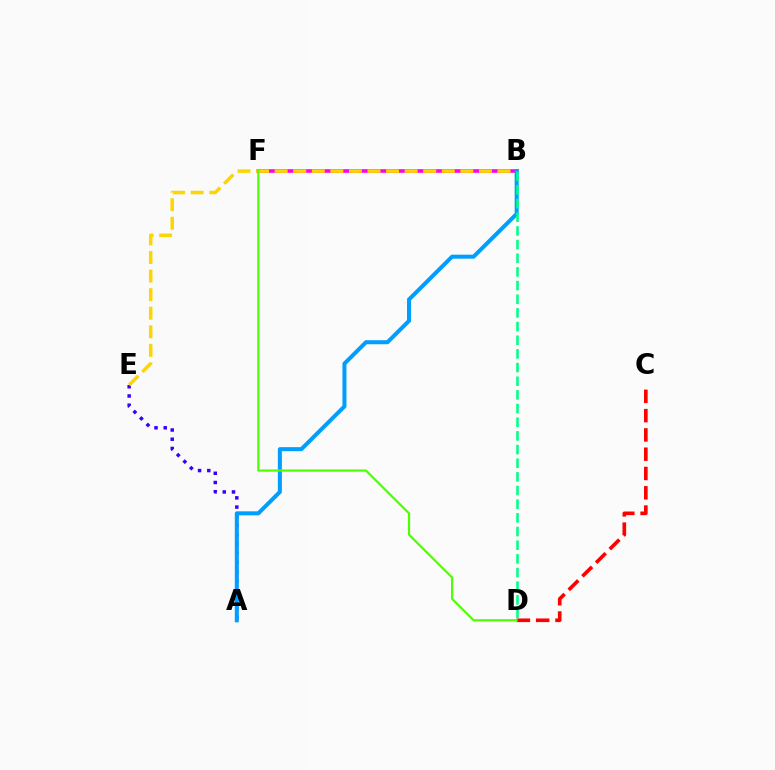{('B', 'F'): [{'color': '#ff00ed', 'line_style': 'solid', 'thickness': 2.59}], ('A', 'E'): [{'color': '#3700ff', 'line_style': 'dotted', 'thickness': 2.5}], ('C', 'D'): [{'color': '#ff0000', 'line_style': 'dashed', 'thickness': 2.62}], ('B', 'E'): [{'color': '#ffd500', 'line_style': 'dashed', 'thickness': 2.52}], ('A', 'B'): [{'color': '#009eff', 'line_style': 'solid', 'thickness': 2.9}], ('D', 'F'): [{'color': '#4fff00', 'line_style': 'solid', 'thickness': 1.58}], ('B', 'D'): [{'color': '#00ff86', 'line_style': 'dashed', 'thickness': 1.86}]}